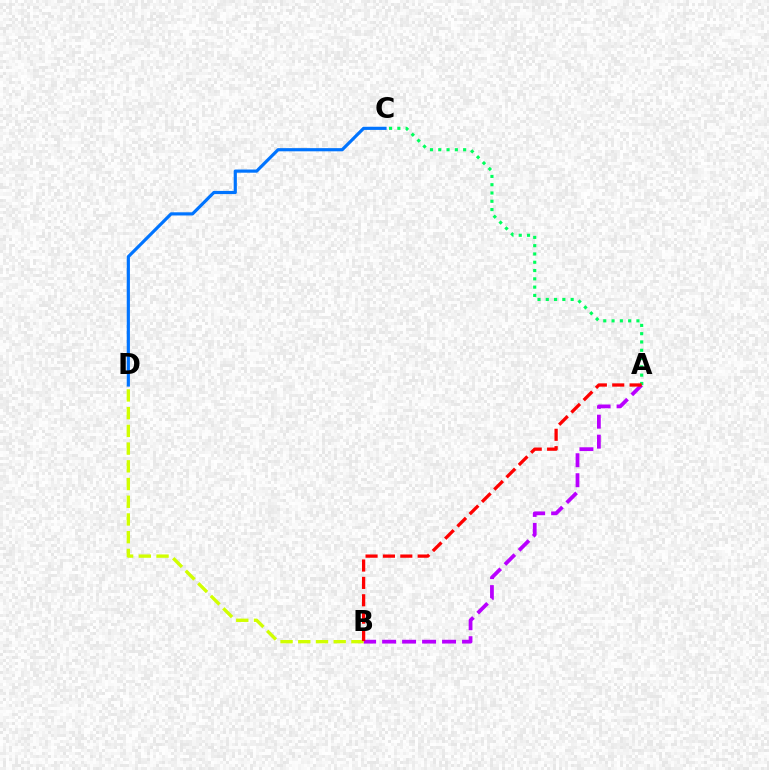{('A', 'B'): [{'color': '#b900ff', 'line_style': 'dashed', 'thickness': 2.71}, {'color': '#ff0000', 'line_style': 'dashed', 'thickness': 2.36}], ('C', 'D'): [{'color': '#0074ff', 'line_style': 'solid', 'thickness': 2.28}], ('A', 'C'): [{'color': '#00ff5c', 'line_style': 'dotted', 'thickness': 2.25}], ('B', 'D'): [{'color': '#d1ff00', 'line_style': 'dashed', 'thickness': 2.41}]}